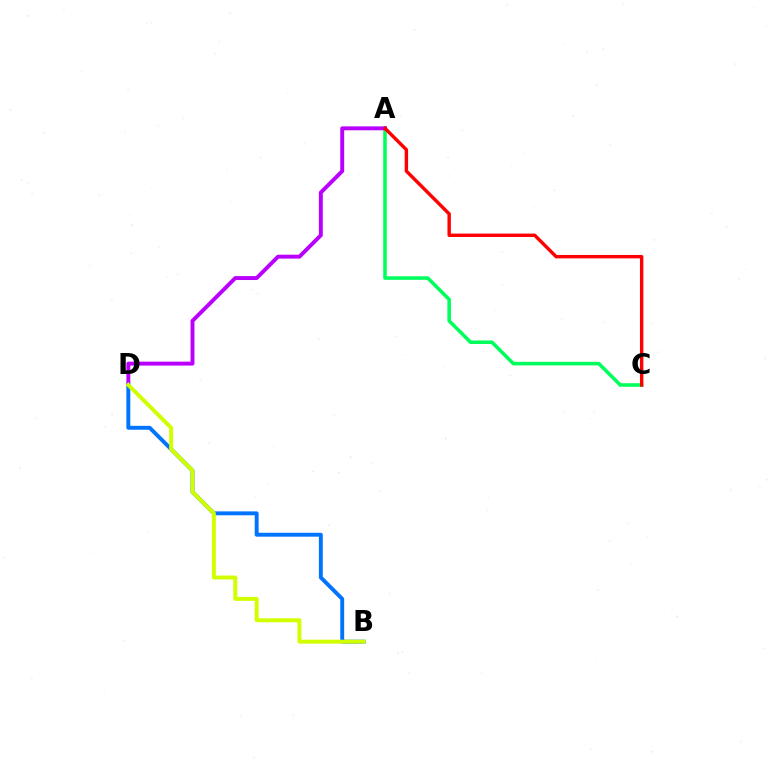{('A', 'C'): [{'color': '#00ff5c', 'line_style': 'solid', 'thickness': 2.57}, {'color': '#ff0000', 'line_style': 'solid', 'thickness': 2.45}], ('A', 'D'): [{'color': '#b900ff', 'line_style': 'solid', 'thickness': 2.82}], ('B', 'D'): [{'color': '#0074ff', 'line_style': 'solid', 'thickness': 2.81}, {'color': '#d1ff00', 'line_style': 'solid', 'thickness': 2.84}]}